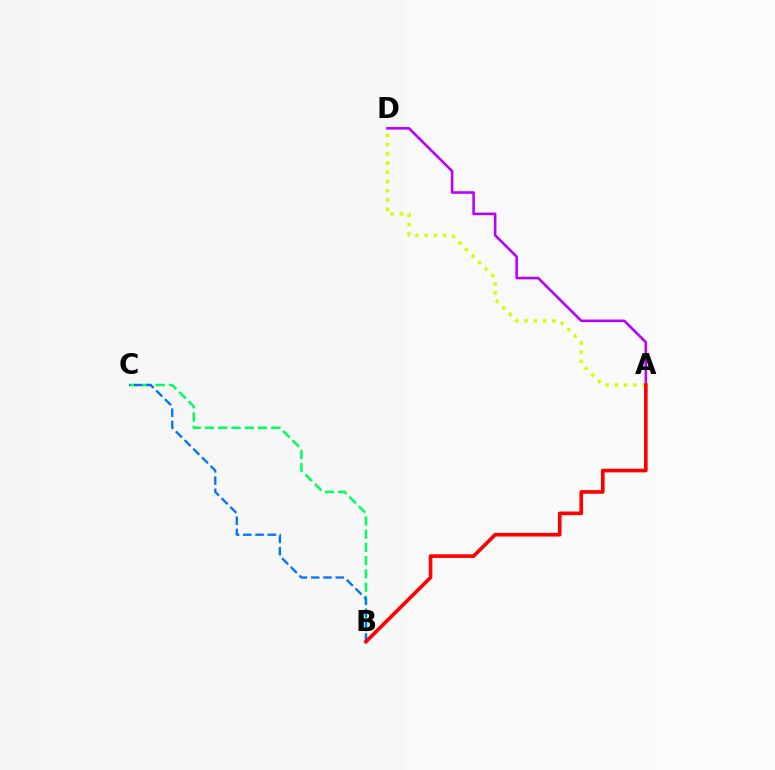{('A', 'D'): [{'color': '#b900ff', 'line_style': 'solid', 'thickness': 1.86}, {'color': '#d1ff00', 'line_style': 'dotted', 'thickness': 2.51}], ('B', 'C'): [{'color': '#00ff5c', 'line_style': 'dashed', 'thickness': 1.8}, {'color': '#0074ff', 'line_style': 'dashed', 'thickness': 1.67}], ('A', 'B'): [{'color': '#ff0000', 'line_style': 'solid', 'thickness': 2.62}]}